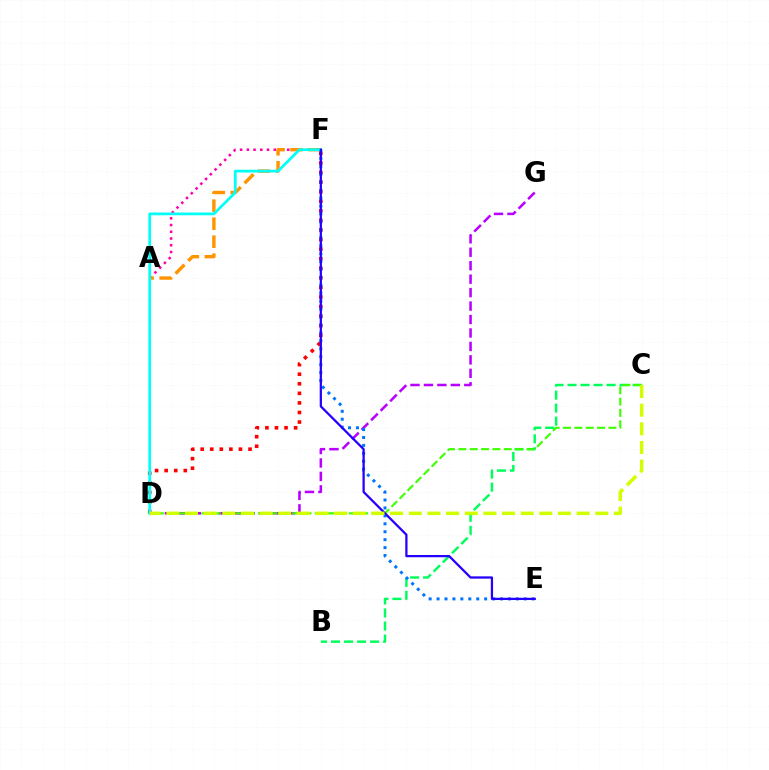{('D', 'G'): [{'color': '#b900ff', 'line_style': 'dashed', 'thickness': 1.83}], ('B', 'C'): [{'color': '#00ff5c', 'line_style': 'dashed', 'thickness': 1.77}], ('A', 'F'): [{'color': '#ff00ac', 'line_style': 'dotted', 'thickness': 1.83}, {'color': '#ff9400', 'line_style': 'dashed', 'thickness': 2.45}], ('D', 'F'): [{'color': '#ff0000', 'line_style': 'dotted', 'thickness': 2.6}, {'color': '#00fff6', 'line_style': 'solid', 'thickness': 1.97}], ('E', 'F'): [{'color': '#0074ff', 'line_style': 'dotted', 'thickness': 2.15}, {'color': '#2500ff', 'line_style': 'solid', 'thickness': 1.63}], ('C', 'D'): [{'color': '#3dff00', 'line_style': 'dashed', 'thickness': 1.54}, {'color': '#d1ff00', 'line_style': 'dashed', 'thickness': 2.53}]}